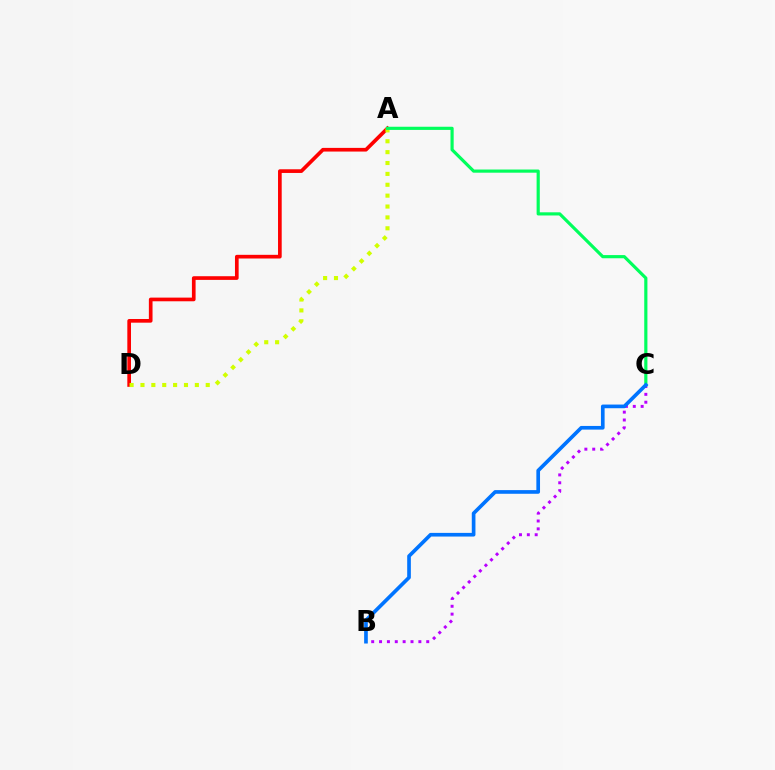{('A', 'D'): [{'color': '#ff0000', 'line_style': 'solid', 'thickness': 2.64}, {'color': '#d1ff00', 'line_style': 'dotted', 'thickness': 2.96}], ('B', 'C'): [{'color': '#b900ff', 'line_style': 'dotted', 'thickness': 2.14}, {'color': '#0074ff', 'line_style': 'solid', 'thickness': 2.64}], ('A', 'C'): [{'color': '#00ff5c', 'line_style': 'solid', 'thickness': 2.28}]}